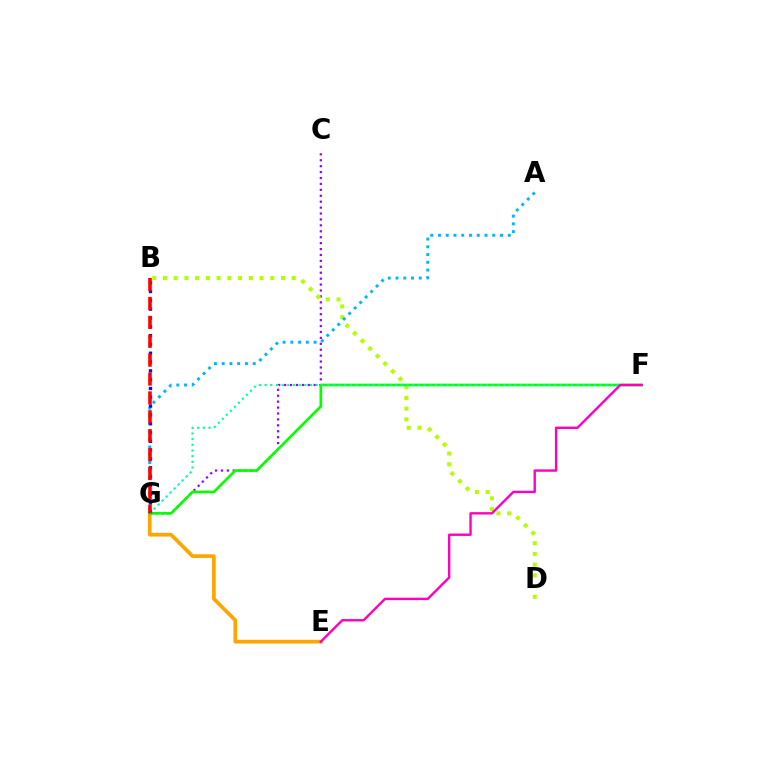{('C', 'G'): [{'color': '#9b00ff', 'line_style': 'dotted', 'thickness': 1.61}], ('E', 'G'): [{'color': '#ffa500', 'line_style': 'solid', 'thickness': 2.67}], ('B', 'D'): [{'color': '#b3ff00', 'line_style': 'dotted', 'thickness': 2.92}], ('F', 'G'): [{'color': '#08ff00', 'line_style': 'solid', 'thickness': 1.93}, {'color': '#00ff9d', 'line_style': 'dotted', 'thickness': 1.54}], ('A', 'G'): [{'color': '#00b5ff', 'line_style': 'dotted', 'thickness': 2.11}], ('B', 'G'): [{'color': '#0010ff', 'line_style': 'dotted', 'thickness': 2.39}, {'color': '#ff0000', 'line_style': 'dashed', 'thickness': 2.57}], ('E', 'F'): [{'color': '#ff00bd', 'line_style': 'solid', 'thickness': 1.72}]}